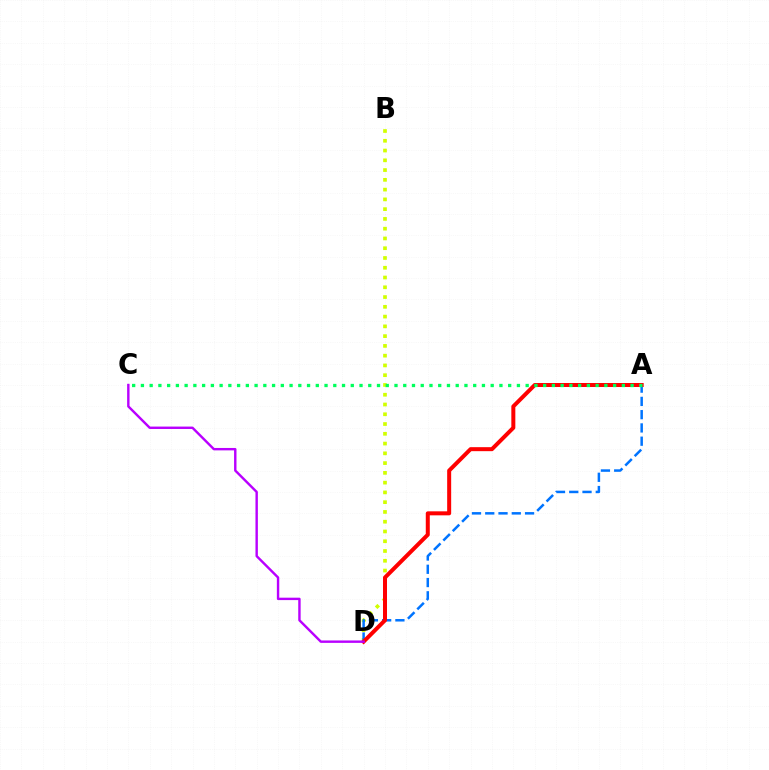{('B', 'D'): [{'color': '#d1ff00', 'line_style': 'dotted', 'thickness': 2.65}], ('A', 'D'): [{'color': '#0074ff', 'line_style': 'dashed', 'thickness': 1.8}, {'color': '#ff0000', 'line_style': 'solid', 'thickness': 2.88}], ('C', 'D'): [{'color': '#b900ff', 'line_style': 'solid', 'thickness': 1.74}], ('A', 'C'): [{'color': '#00ff5c', 'line_style': 'dotted', 'thickness': 2.38}]}